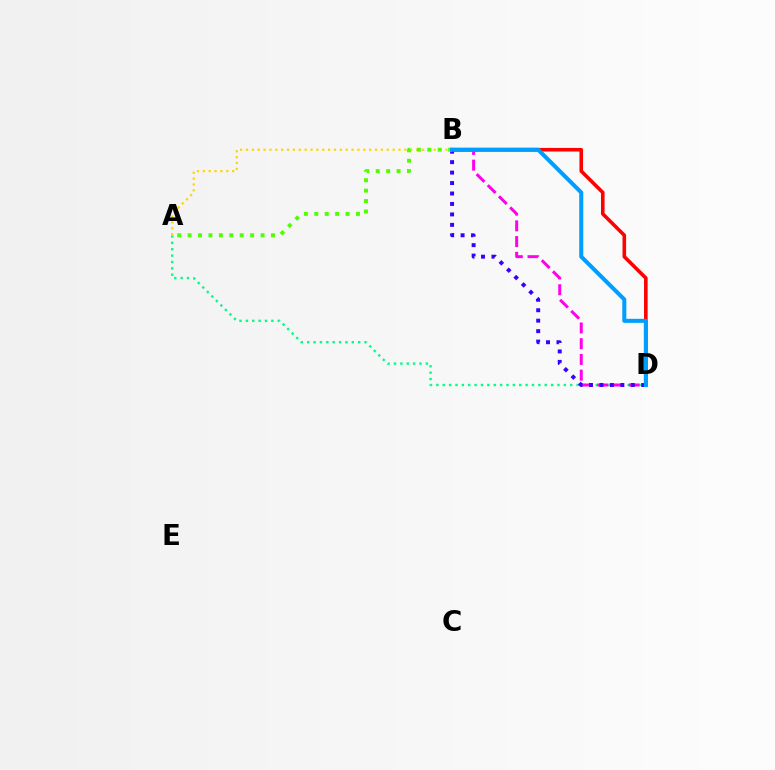{('A', 'D'): [{'color': '#00ff86', 'line_style': 'dotted', 'thickness': 1.73}], ('B', 'D'): [{'color': '#ff0000', 'line_style': 'solid', 'thickness': 2.58}, {'color': '#ff00ed', 'line_style': 'dashed', 'thickness': 2.14}, {'color': '#3700ff', 'line_style': 'dotted', 'thickness': 2.84}, {'color': '#009eff', 'line_style': 'solid', 'thickness': 2.91}], ('A', 'B'): [{'color': '#ffd500', 'line_style': 'dotted', 'thickness': 1.59}, {'color': '#4fff00', 'line_style': 'dotted', 'thickness': 2.83}]}